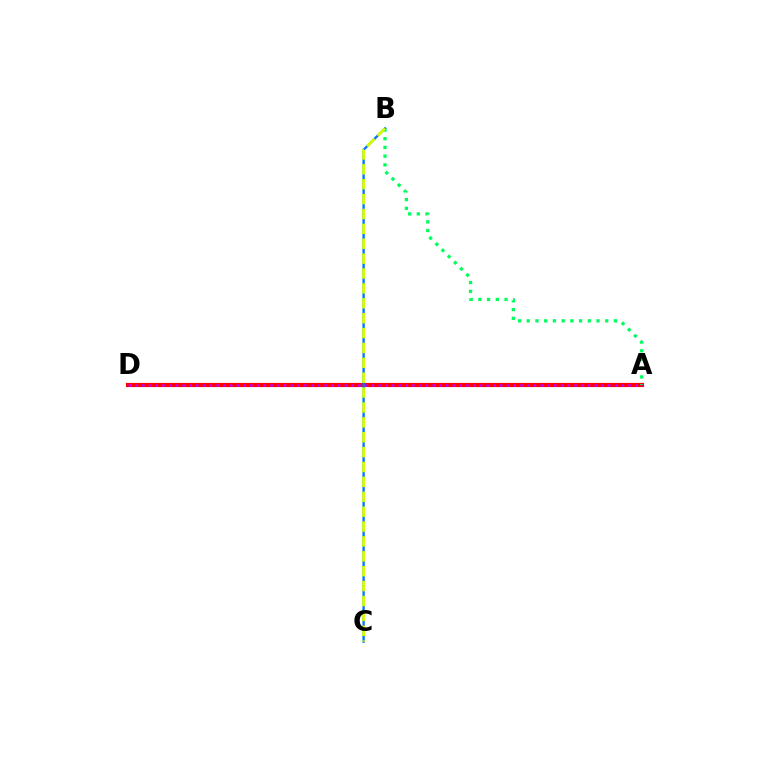{('A', 'D'): [{'color': '#ff0000', 'line_style': 'solid', 'thickness': 2.98}, {'color': '#b900ff', 'line_style': 'dotted', 'thickness': 1.83}], ('A', 'B'): [{'color': '#00ff5c', 'line_style': 'dotted', 'thickness': 2.37}], ('B', 'C'): [{'color': '#0074ff', 'line_style': 'solid', 'thickness': 1.65}, {'color': '#d1ff00', 'line_style': 'dashed', 'thickness': 2.02}]}